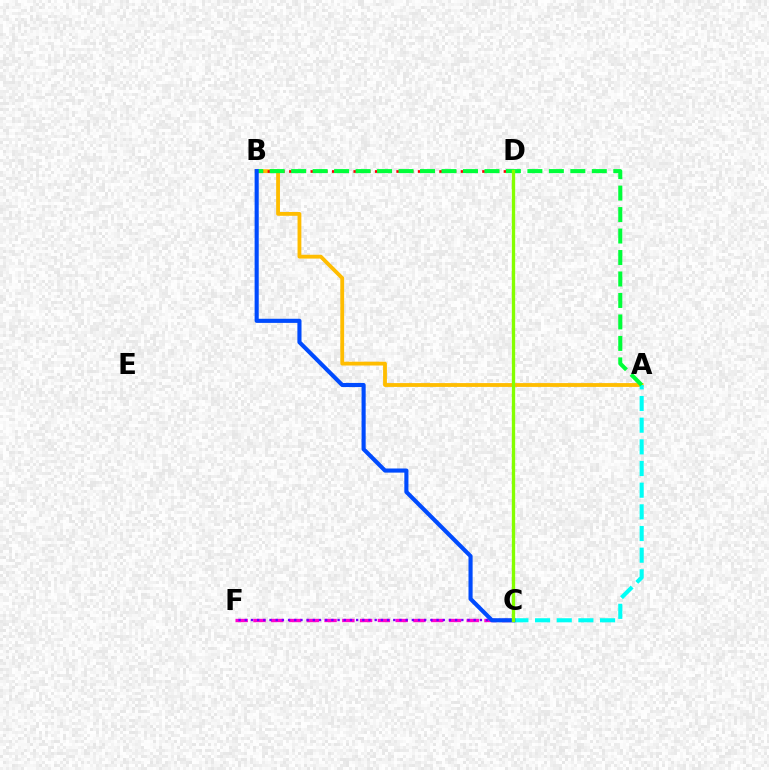{('A', 'B'): [{'color': '#ffbd00', 'line_style': 'solid', 'thickness': 2.75}, {'color': '#00ff39', 'line_style': 'dashed', 'thickness': 2.92}], ('B', 'D'): [{'color': '#ff0000', 'line_style': 'dotted', 'thickness': 1.94}], ('C', 'F'): [{'color': '#ff00cf', 'line_style': 'dashed', 'thickness': 2.41}, {'color': '#7200ff', 'line_style': 'dotted', 'thickness': 1.68}], ('A', 'C'): [{'color': '#00fff6', 'line_style': 'dashed', 'thickness': 2.94}], ('B', 'C'): [{'color': '#004bff', 'line_style': 'solid', 'thickness': 2.96}], ('C', 'D'): [{'color': '#84ff00', 'line_style': 'solid', 'thickness': 2.4}]}